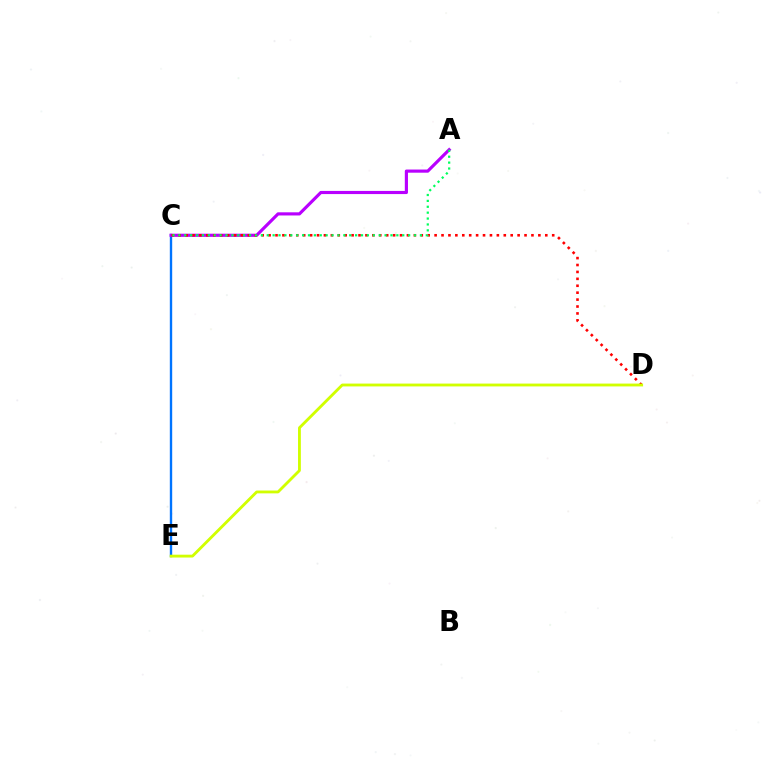{('C', 'E'): [{'color': '#0074ff', 'line_style': 'solid', 'thickness': 1.71}], ('A', 'C'): [{'color': '#b900ff', 'line_style': 'solid', 'thickness': 2.27}, {'color': '#00ff5c', 'line_style': 'dotted', 'thickness': 1.6}], ('C', 'D'): [{'color': '#ff0000', 'line_style': 'dotted', 'thickness': 1.88}], ('D', 'E'): [{'color': '#d1ff00', 'line_style': 'solid', 'thickness': 2.04}]}